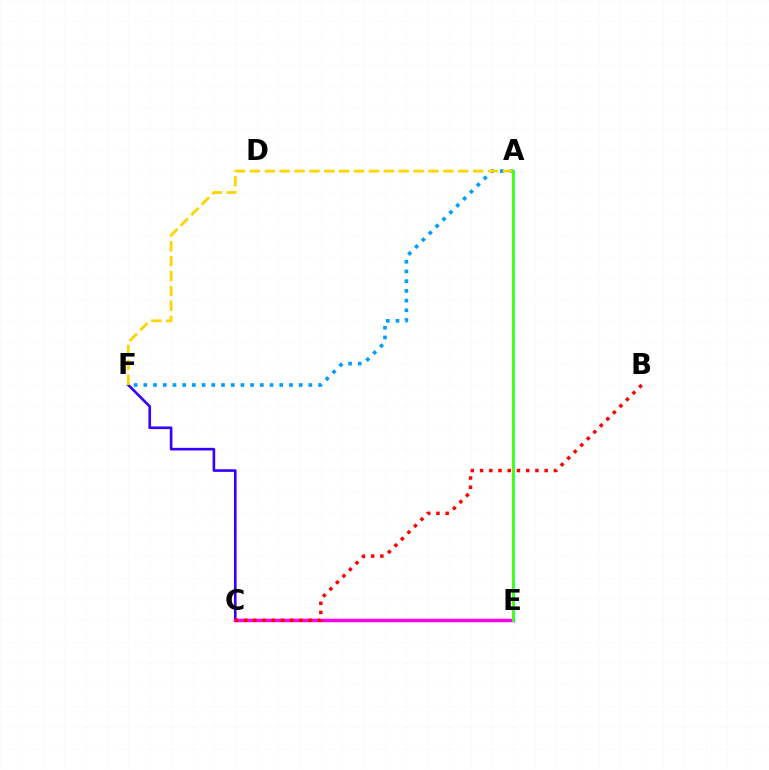{('C', 'F'): [{'color': '#3700ff', 'line_style': 'solid', 'thickness': 1.9}], ('A', 'F'): [{'color': '#009eff', 'line_style': 'dotted', 'thickness': 2.64}, {'color': '#ffd500', 'line_style': 'dashed', 'thickness': 2.02}], ('C', 'E'): [{'color': '#ff00ed', 'line_style': 'solid', 'thickness': 2.51}], ('B', 'C'): [{'color': '#ff0000', 'line_style': 'dotted', 'thickness': 2.51}], ('A', 'E'): [{'color': '#00ff86', 'line_style': 'solid', 'thickness': 1.99}, {'color': '#4fff00', 'line_style': 'solid', 'thickness': 1.51}]}